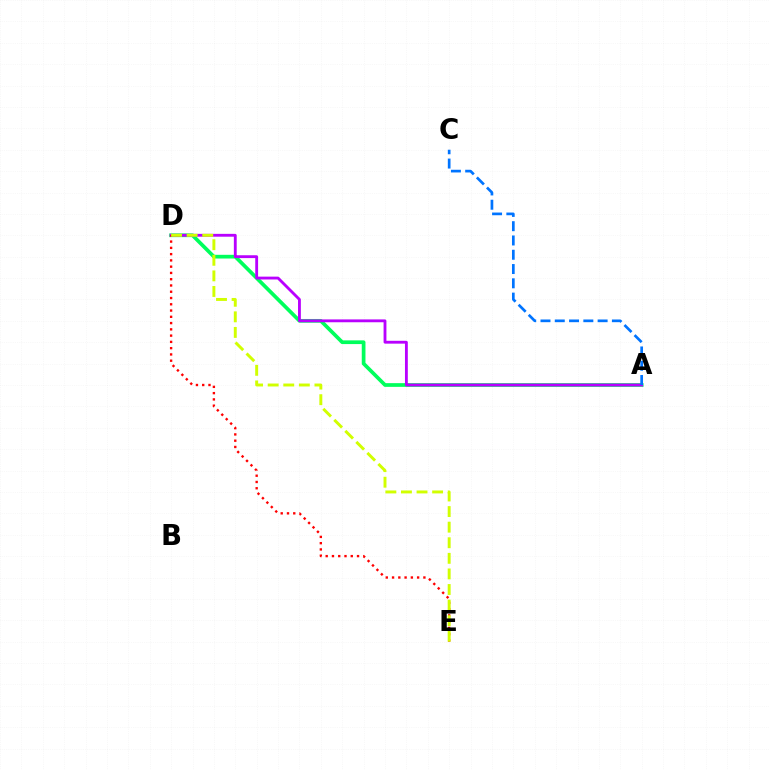{('A', 'D'): [{'color': '#00ff5c', 'line_style': 'solid', 'thickness': 2.67}, {'color': '#b900ff', 'line_style': 'solid', 'thickness': 2.05}], ('D', 'E'): [{'color': '#ff0000', 'line_style': 'dotted', 'thickness': 1.7}, {'color': '#d1ff00', 'line_style': 'dashed', 'thickness': 2.12}], ('A', 'C'): [{'color': '#0074ff', 'line_style': 'dashed', 'thickness': 1.94}]}